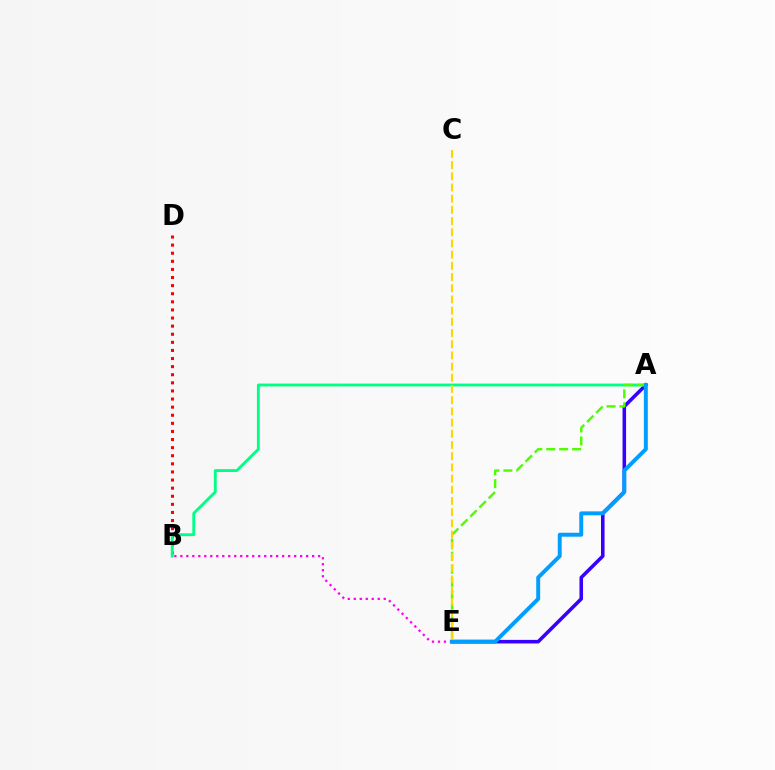{('A', 'E'): [{'color': '#3700ff', 'line_style': 'solid', 'thickness': 2.56}, {'color': '#4fff00', 'line_style': 'dashed', 'thickness': 1.76}, {'color': '#009eff', 'line_style': 'solid', 'thickness': 2.83}], ('B', 'E'): [{'color': '#ff00ed', 'line_style': 'dotted', 'thickness': 1.63}], ('B', 'D'): [{'color': '#ff0000', 'line_style': 'dotted', 'thickness': 2.2}], ('A', 'B'): [{'color': '#00ff86', 'line_style': 'solid', 'thickness': 2.06}], ('C', 'E'): [{'color': '#ffd500', 'line_style': 'dashed', 'thickness': 1.52}]}